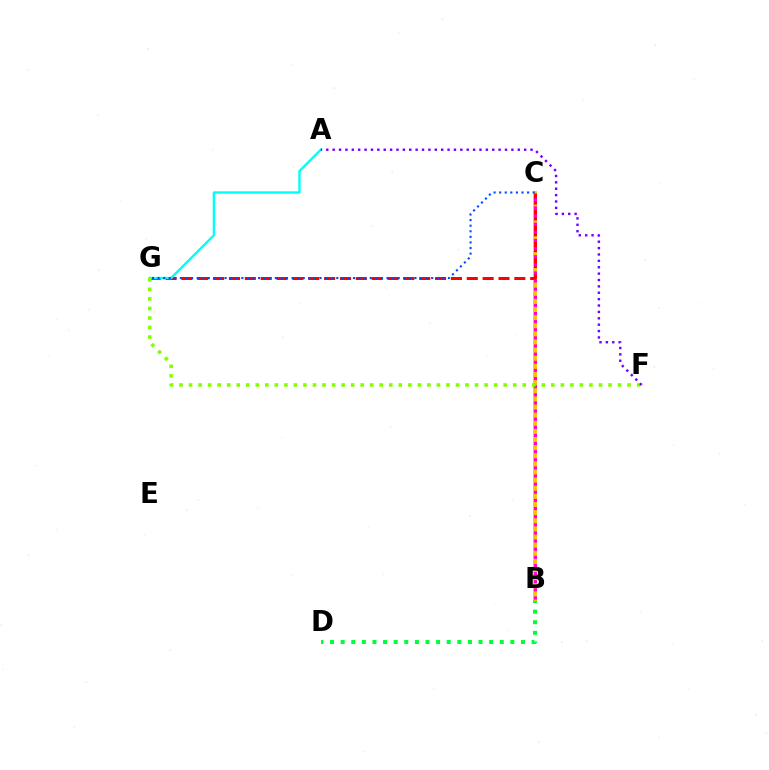{('B', 'D'): [{'color': '#00ff39', 'line_style': 'dotted', 'thickness': 2.88}], ('B', 'C'): [{'color': '#ffbd00', 'line_style': 'solid', 'thickness': 2.71}, {'color': '#ff00cf', 'line_style': 'dotted', 'thickness': 2.21}], ('C', 'G'): [{'color': '#ff0000', 'line_style': 'dashed', 'thickness': 2.15}, {'color': '#004bff', 'line_style': 'dotted', 'thickness': 1.52}], ('A', 'G'): [{'color': '#00fff6', 'line_style': 'solid', 'thickness': 1.72}], ('F', 'G'): [{'color': '#84ff00', 'line_style': 'dotted', 'thickness': 2.59}], ('A', 'F'): [{'color': '#7200ff', 'line_style': 'dotted', 'thickness': 1.73}]}